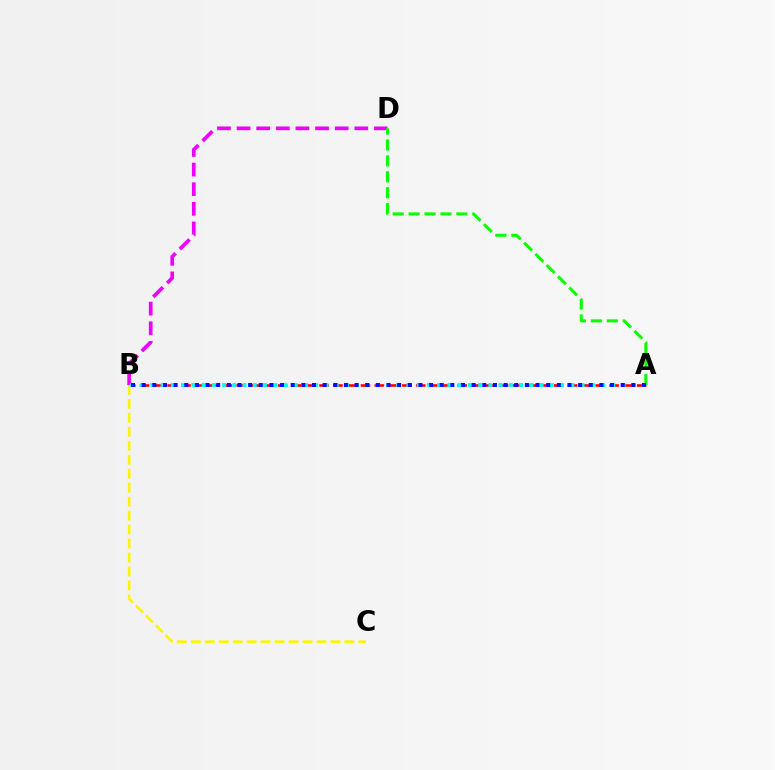{('A', 'B'): [{'color': '#ff0000', 'line_style': 'dashed', 'thickness': 1.88}, {'color': '#00fff6', 'line_style': 'dotted', 'thickness': 2.78}, {'color': '#0010ff', 'line_style': 'dotted', 'thickness': 2.89}], ('B', 'D'): [{'color': '#ee00ff', 'line_style': 'dashed', 'thickness': 2.67}], ('A', 'D'): [{'color': '#08ff00', 'line_style': 'dashed', 'thickness': 2.16}], ('B', 'C'): [{'color': '#fcf500', 'line_style': 'dashed', 'thickness': 1.9}]}